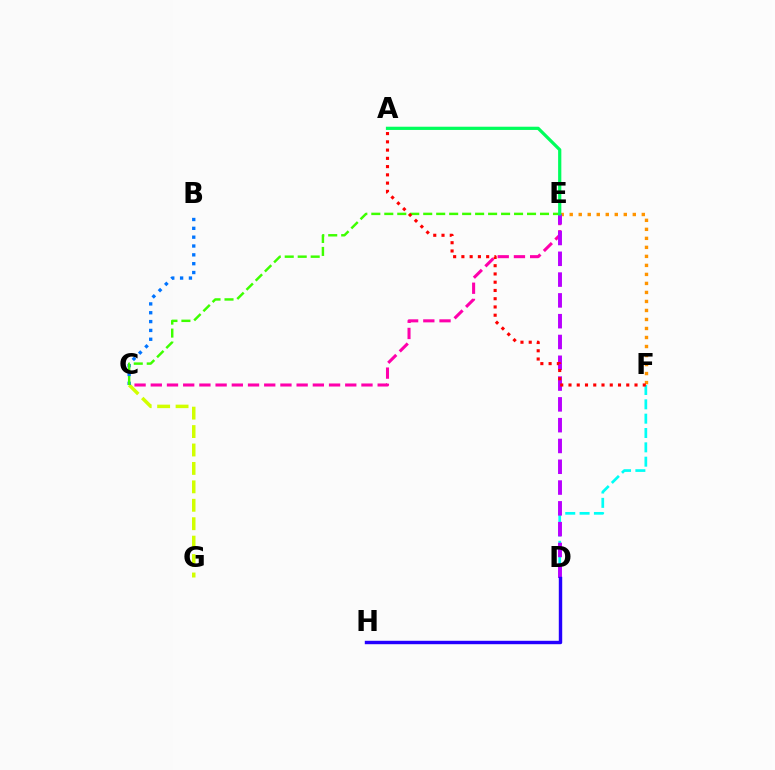{('C', 'E'): [{'color': '#ff00ac', 'line_style': 'dashed', 'thickness': 2.2}, {'color': '#3dff00', 'line_style': 'dashed', 'thickness': 1.76}], ('D', 'F'): [{'color': '#00fff6', 'line_style': 'dashed', 'thickness': 1.95}], ('E', 'F'): [{'color': '#ff9400', 'line_style': 'dotted', 'thickness': 2.45}], ('D', 'E'): [{'color': '#b900ff', 'line_style': 'dashed', 'thickness': 2.83}], ('C', 'G'): [{'color': '#d1ff00', 'line_style': 'dashed', 'thickness': 2.5}], ('B', 'C'): [{'color': '#0074ff', 'line_style': 'dotted', 'thickness': 2.4}], ('A', 'E'): [{'color': '#00ff5c', 'line_style': 'solid', 'thickness': 2.32}], ('D', 'H'): [{'color': '#2500ff', 'line_style': 'solid', 'thickness': 2.46}], ('A', 'F'): [{'color': '#ff0000', 'line_style': 'dotted', 'thickness': 2.24}]}